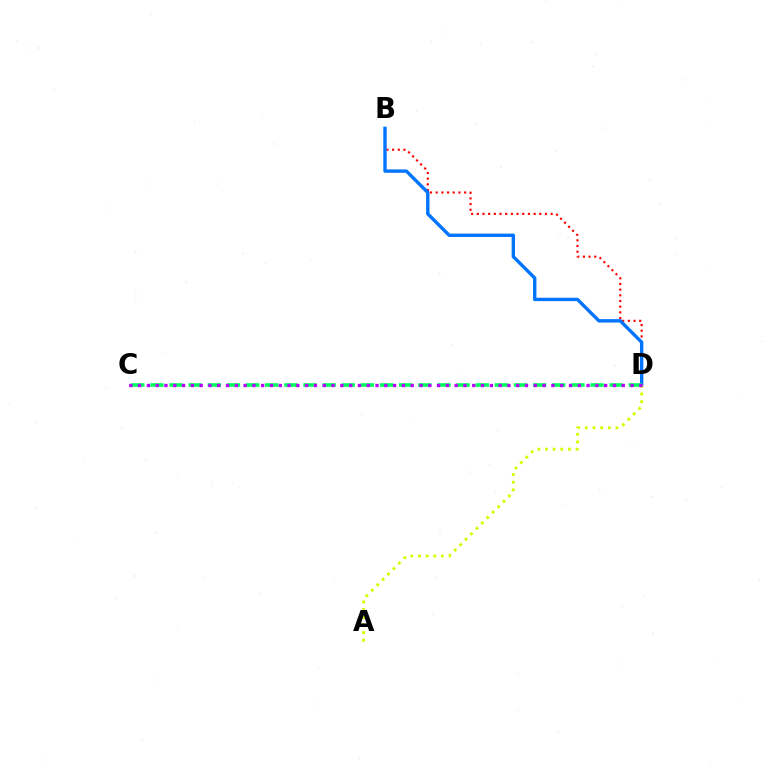{('B', 'D'): [{'color': '#ff0000', 'line_style': 'dotted', 'thickness': 1.54}, {'color': '#0074ff', 'line_style': 'solid', 'thickness': 2.43}], ('C', 'D'): [{'color': '#00ff5c', 'line_style': 'dashed', 'thickness': 2.6}, {'color': '#b900ff', 'line_style': 'dotted', 'thickness': 2.39}], ('A', 'D'): [{'color': '#d1ff00', 'line_style': 'dotted', 'thickness': 2.08}]}